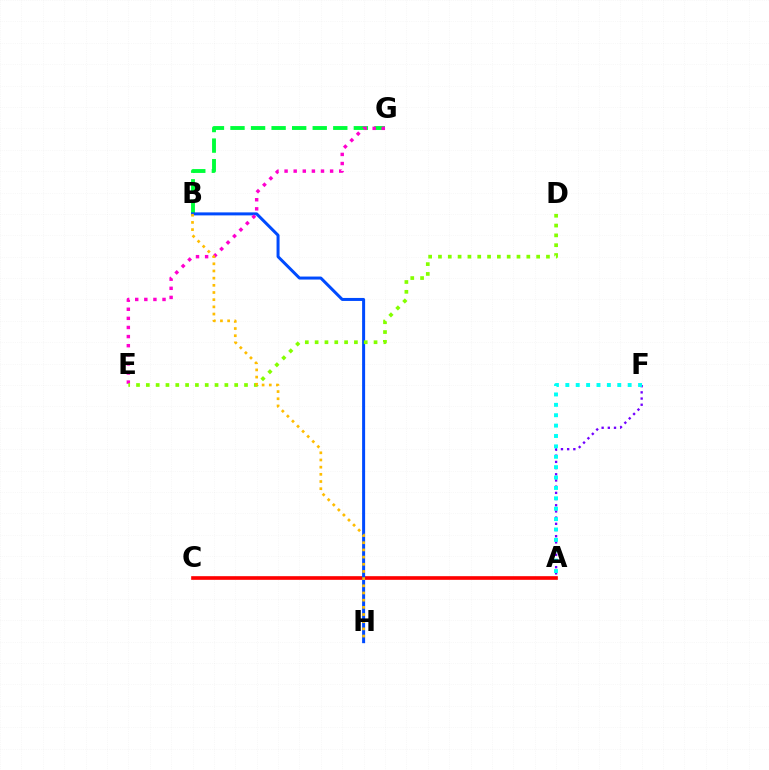{('A', 'C'): [{'color': '#ff0000', 'line_style': 'solid', 'thickness': 2.63}], ('A', 'F'): [{'color': '#7200ff', 'line_style': 'dotted', 'thickness': 1.68}, {'color': '#00fff6', 'line_style': 'dotted', 'thickness': 2.82}], ('B', 'G'): [{'color': '#00ff39', 'line_style': 'dashed', 'thickness': 2.79}], ('B', 'H'): [{'color': '#004bff', 'line_style': 'solid', 'thickness': 2.16}, {'color': '#ffbd00', 'line_style': 'dotted', 'thickness': 1.95}], ('E', 'G'): [{'color': '#ff00cf', 'line_style': 'dotted', 'thickness': 2.47}], ('D', 'E'): [{'color': '#84ff00', 'line_style': 'dotted', 'thickness': 2.67}]}